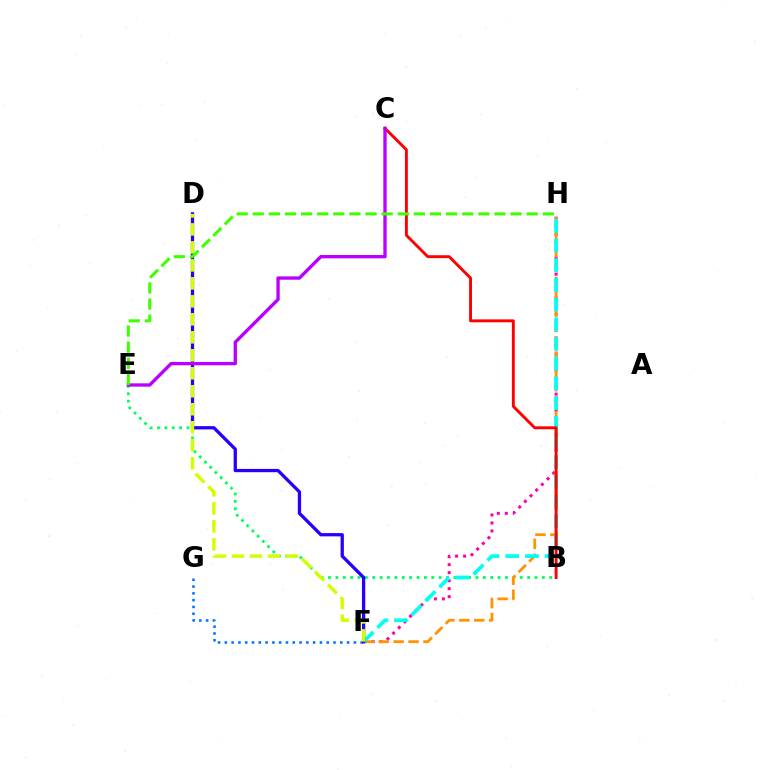{('B', 'E'): [{'color': '#00ff5c', 'line_style': 'dotted', 'thickness': 2.0}], ('F', 'H'): [{'color': '#ff00ac', 'line_style': 'dotted', 'thickness': 2.17}, {'color': '#ff9400', 'line_style': 'dashed', 'thickness': 2.03}, {'color': '#00fff6', 'line_style': 'dashed', 'thickness': 2.67}], ('B', 'C'): [{'color': '#ff0000', 'line_style': 'solid', 'thickness': 2.09}], ('F', 'G'): [{'color': '#0074ff', 'line_style': 'dotted', 'thickness': 1.85}], ('D', 'F'): [{'color': '#2500ff', 'line_style': 'solid', 'thickness': 2.36}, {'color': '#d1ff00', 'line_style': 'dashed', 'thickness': 2.44}], ('C', 'E'): [{'color': '#b900ff', 'line_style': 'solid', 'thickness': 2.4}], ('E', 'H'): [{'color': '#3dff00', 'line_style': 'dashed', 'thickness': 2.19}]}